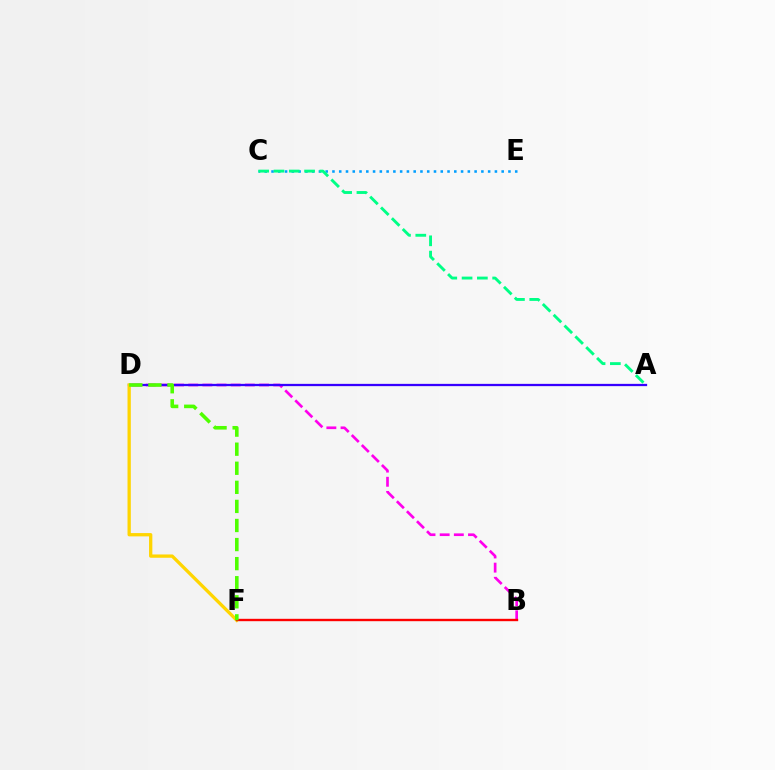{('B', 'D'): [{'color': '#ff00ed', 'line_style': 'dashed', 'thickness': 1.92}], ('A', 'D'): [{'color': '#3700ff', 'line_style': 'solid', 'thickness': 1.64}], ('C', 'E'): [{'color': '#009eff', 'line_style': 'dotted', 'thickness': 1.84}], ('D', 'F'): [{'color': '#ffd500', 'line_style': 'solid', 'thickness': 2.37}, {'color': '#4fff00', 'line_style': 'dashed', 'thickness': 2.59}], ('B', 'F'): [{'color': '#ff0000', 'line_style': 'solid', 'thickness': 1.71}], ('A', 'C'): [{'color': '#00ff86', 'line_style': 'dashed', 'thickness': 2.08}]}